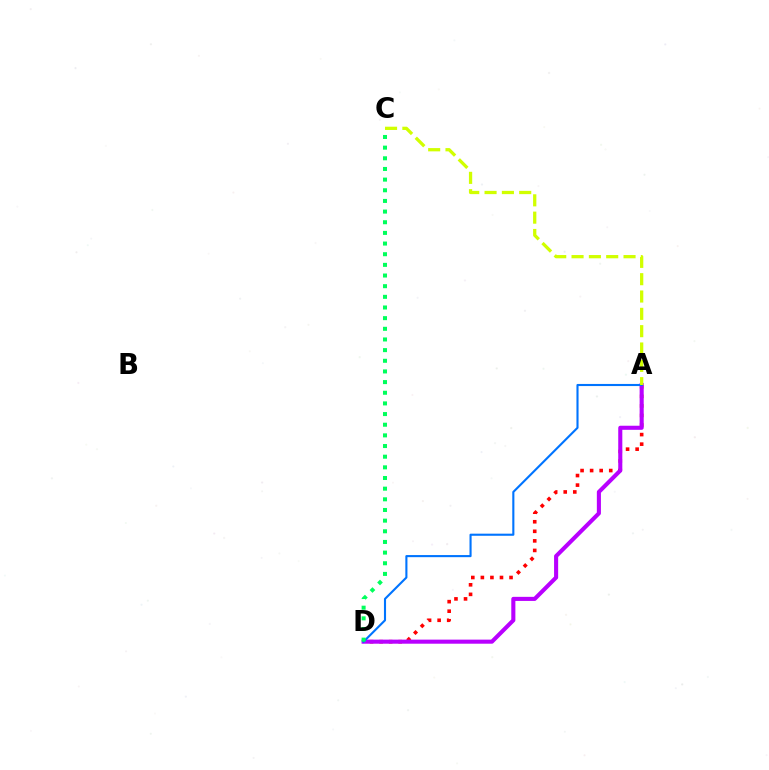{('A', 'D'): [{'color': '#ff0000', 'line_style': 'dotted', 'thickness': 2.6}, {'color': '#b900ff', 'line_style': 'solid', 'thickness': 2.94}, {'color': '#0074ff', 'line_style': 'solid', 'thickness': 1.52}], ('C', 'D'): [{'color': '#00ff5c', 'line_style': 'dotted', 'thickness': 2.9}], ('A', 'C'): [{'color': '#d1ff00', 'line_style': 'dashed', 'thickness': 2.35}]}